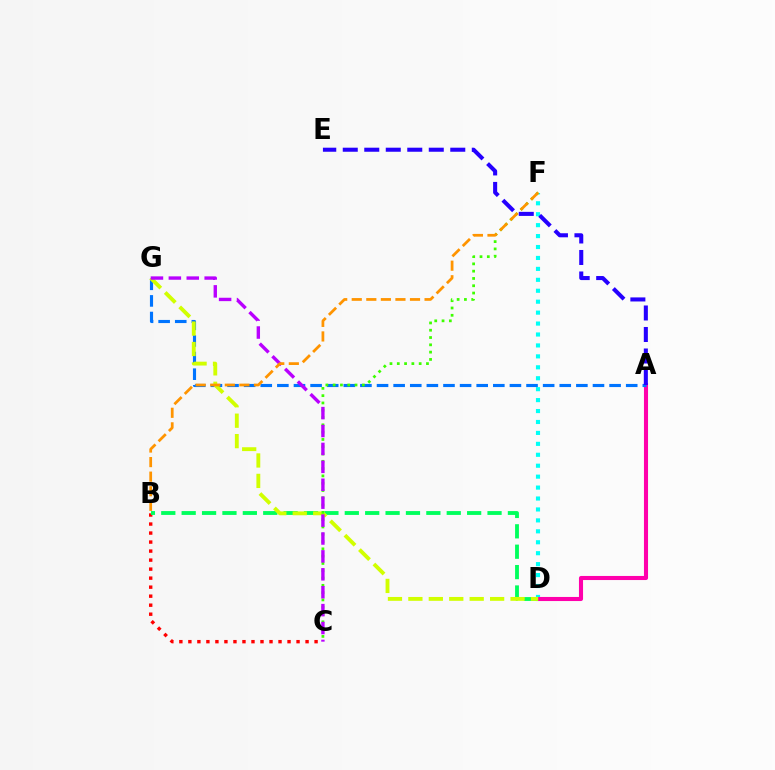{('D', 'F'): [{'color': '#00fff6', 'line_style': 'dotted', 'thickness': 2.97}], ('B', 'C'): [{'color': '#ff0000', 'line_style': 'dotted', 'thickness': 2.45}], ('A', 'D'): [{'color': '#ff00ac', 'line_style': 'solid', 'thickness': 2.94}], ('B', 'D'): [{'color': '#00ff5c', 'line_style': 'dashed', 'thickness': 2.77}], ('A', 'G'): [{'color': '#0074ff', 'line_style': 'dashed', 'thickness': 2.26}], ('D', 'G'): [{'color': '#d1ff00', 'line_style': 'dashed', 'thickness': 2.78}], ('C', 'F'): [{'color': '#3dff00', 'line_style': 'dotted', 'thickness': 1.98}], ('C', 'G'): [{'color': '#b900ff', 'line_style': 'dashed', 'thickness': 2.43}], ('B', 'F'): [{'color': '#ff9400', 'line_style': 'dashed', 'thickness': 1.98}], ('A', 'E'): [{'color': '#2500ff', 'line_style': 'dashed', 'thickness': 2.92}]}